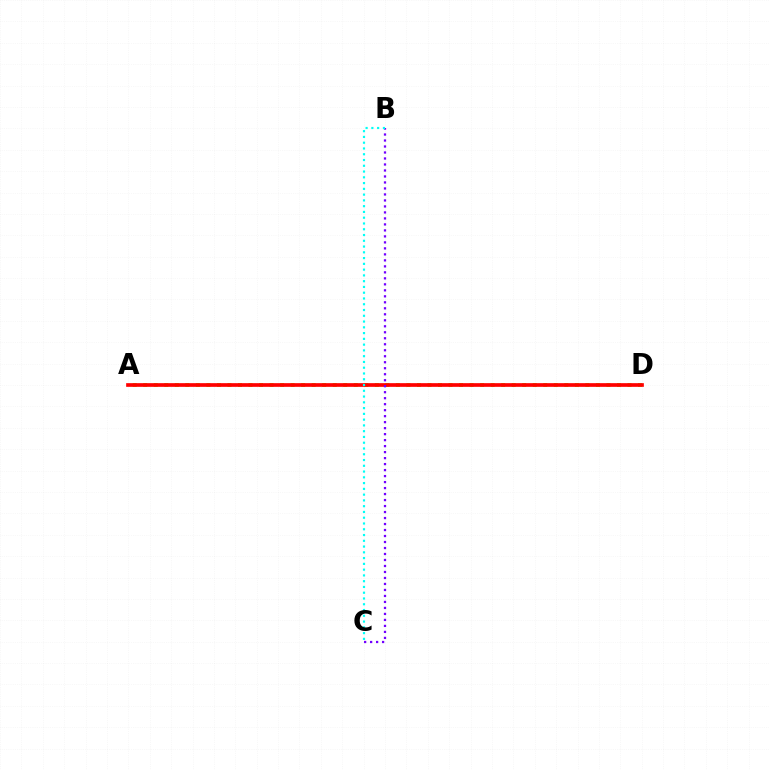{('A', 'D'): [{'color': '#84ff00', 'line_style': 'dotted', 'thickness': 2.86}, {'color': '#ff0000', 'line_style': 'solid', 'thickness': 2.66}], ('B', 'C'): [{'color': '#7200ff', 'line_style': 'dotted', 'thickness': 1.63}, {'color': '#00fff6', 'line_style': 'dotted', 'thickness': 1.57}]}